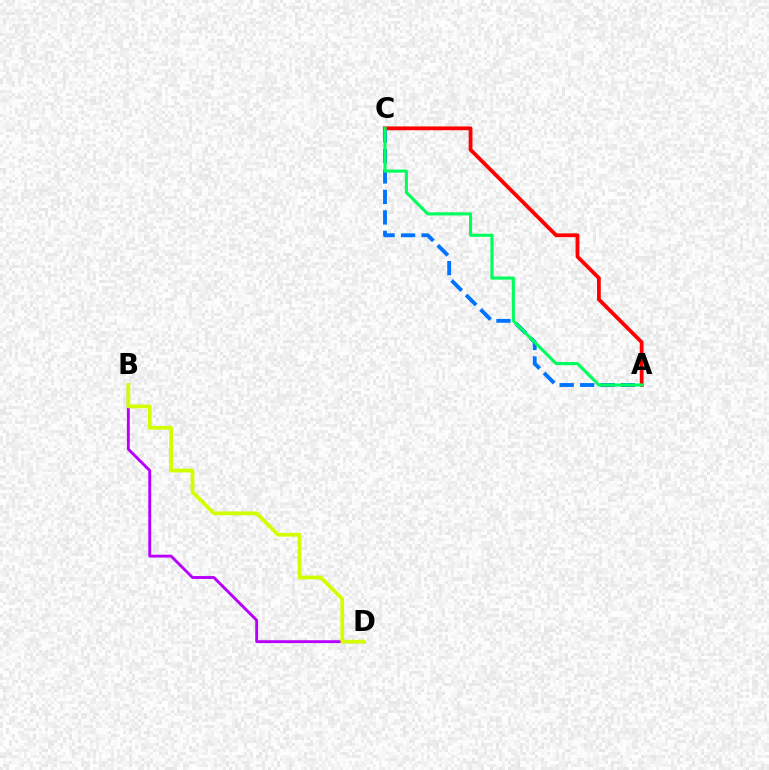{('A', 'C'): [{'color': '#0074ff', 'line_style': 'dashed', 'thickness': 2.78}, {'color': '#ff0000', 'line_style': 'solid', 'thickness': 2.73}, {'color': '#00ff5c', 'line_style': 'solid', 'thickness': 2.23}], ('B', 'D'): [{'color': '#b900ff', 'line_style': 'solid', 'thickness': 2.08}, {'color': '#d1ff00', 'line_style': 'solid', 'thickness': 2.7}]}